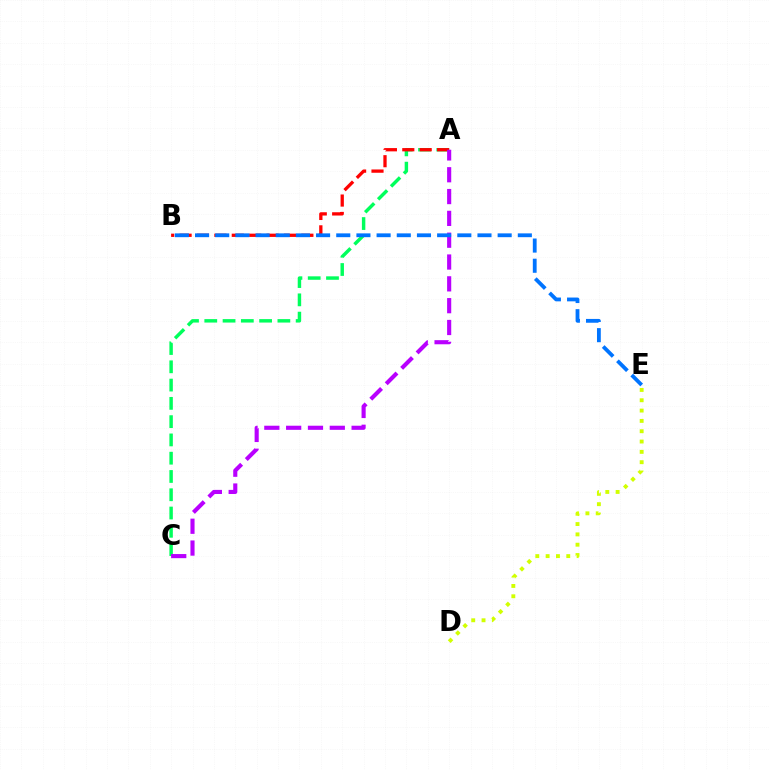{('A', 'C'): [{'color': '#00ff5c', 'line_style': 'dashed', 'thickness': 2.48}, {'color': '#b900ff', 'line_style': 'dashed', 'thickness': 2.96}], ('D', 'E'): [{'color': '#d1ff00', 'line_style': 'dotted', 'thickness': 2.8}], ('A', 'B'): [{'color': '#ff0000', 'line_style': 'dashed', 'thickness': 2.36}], ('B', 'E'): [{'color': '#0074ff', 'line_style': 'dashed', 'thickness': 2.74}]}